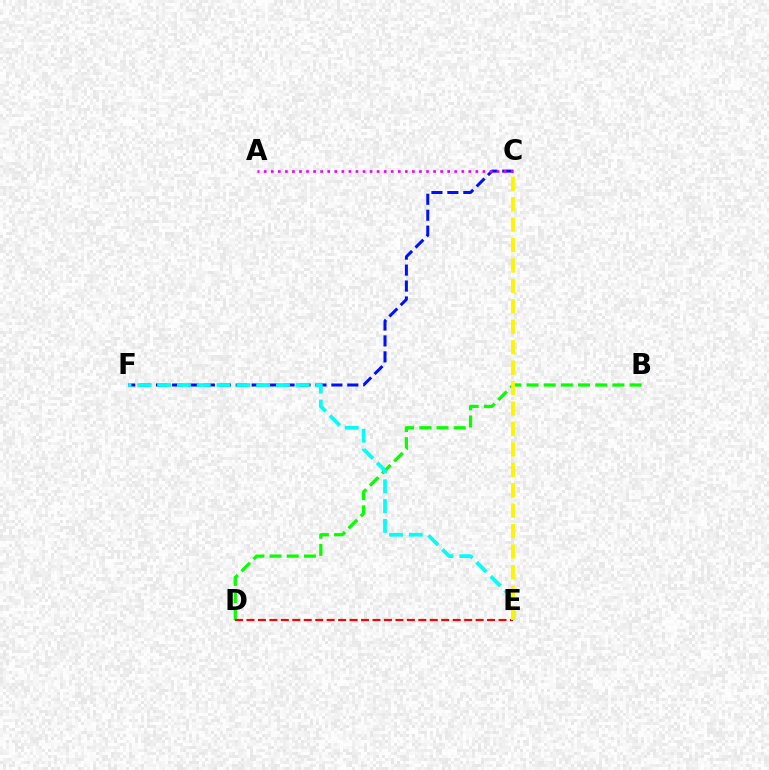{('B', 'D'): [{'color': '#08ff00', 'line_style': 'dashed', 'thickness': 2.33}], ('C', 'F'): [{'color': '#0010ff', 'line_style': 'dashed', 'thickness': 2.17}], ('E', 'F'): [{'color': '#00fff6', 'line_style': 'dashed', 'thickness': 2.69}], ('D', 'E'): [{'color': '#ff0000', 'line_style': 'dashed', 'thickness': 1.56}], ('C', 'E'): [{'color': '#fcf500', 'line_style': 'dashed', 'thickness': 2.78}], ('A', 'C'): [{'color': '#ee00ff', 'line_style': 'dotted', 'thickness': 1.92}]}